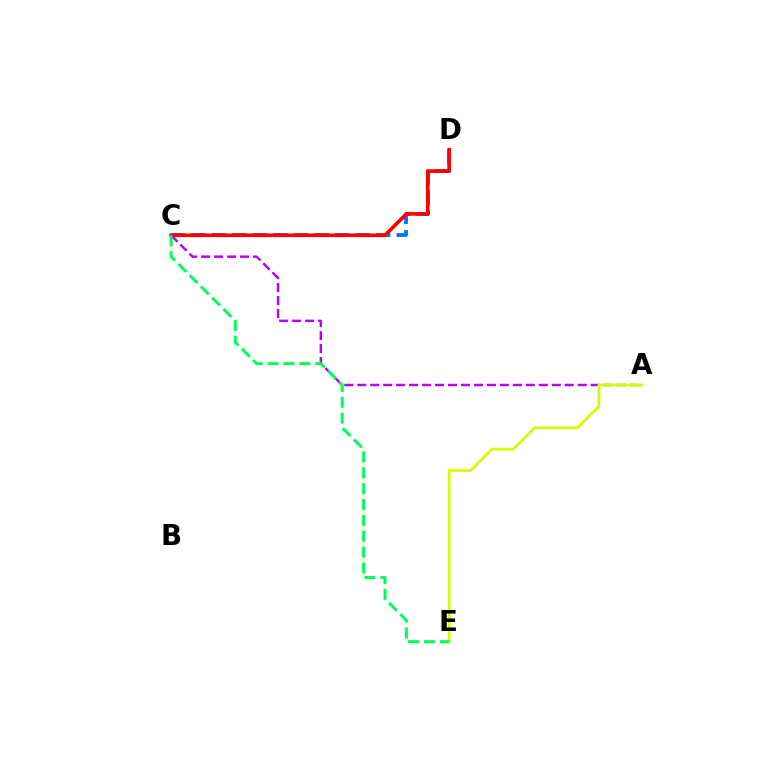{('C', 'D'): [{'color': '#0074ff', 'line_style': 'dashed', 'thickness': 2.79}, {'color': '#ff0000', 'line_style': 'solid', 'thickness': 2.62}], ('A', 'C'): [{'color': '#b900ff', 'line_style': 'dashed', 'thickness': 1.76}], ('A', 'E'): [{'color': '#d1ff00', 'line_style': 'solid', 'thickness': 2.0}], ('C', 'E'): [{'color': '#00ff5c', 'line_style': 'dashed', 'thickness': 2.16}]}